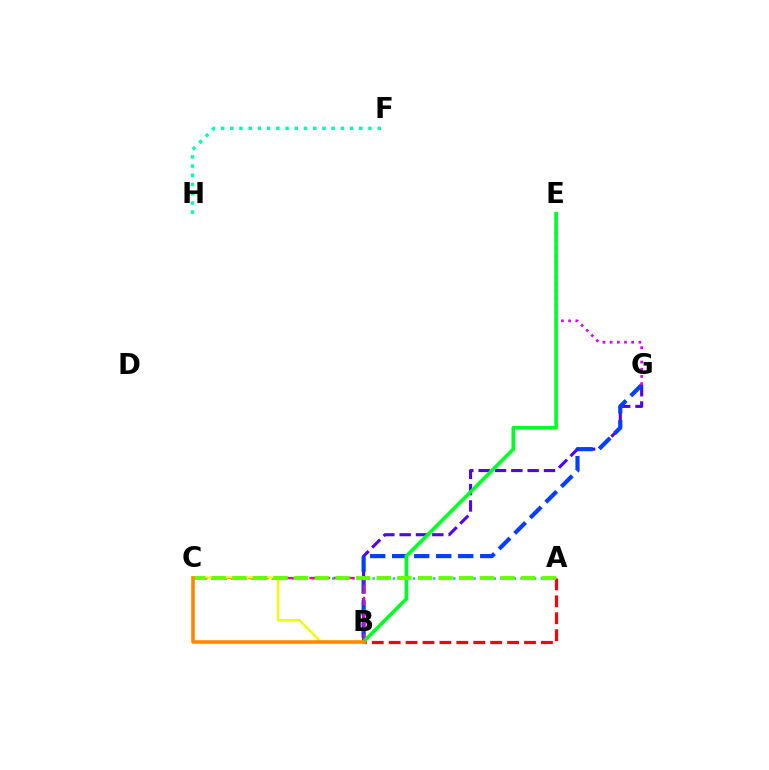{('B', 'G'): [{'color': '#4f00ff', 'line_style': 'dashed', 'thickness': 2.22}, {'color': '#003fff', 'line_style': 'dashed', 'thickness': 2.99}], ('A', 'C'): [{'color': '#00c7ff', 'line_style': 'dotted', 'thickness': 1.83}, {'color': '#66ff00', 'line_style': 'dashed', 'thickness': 2.8}], ('E', 'G'): [{'color': '#d600ff', 'line_style': 'dotted', 'thickness': 1.96}], ('B', 'C'): [{'color': '#ff00a0', 'line_style': 'dashed', 'thickness': 1.66}, {'color': '#eeff00', 'line_style': 'solid', 'thickness': 1.7}, {'color': '#ff8800', 'line_style': 'solid', 'thickness': 2.58}], ('A', 'B'): [{'color': '#ff0000', 'line_style': 'dashed', 'thickness': 2.3}], ('F', 'H'): [{'color': '#00ffaf', 'line_style': 'dotted', 'thickness': 2.5}], ('B', 'E'): [{'color': '#00ff27', 'line_style': 'solid', 'thickness': 2.63}]}